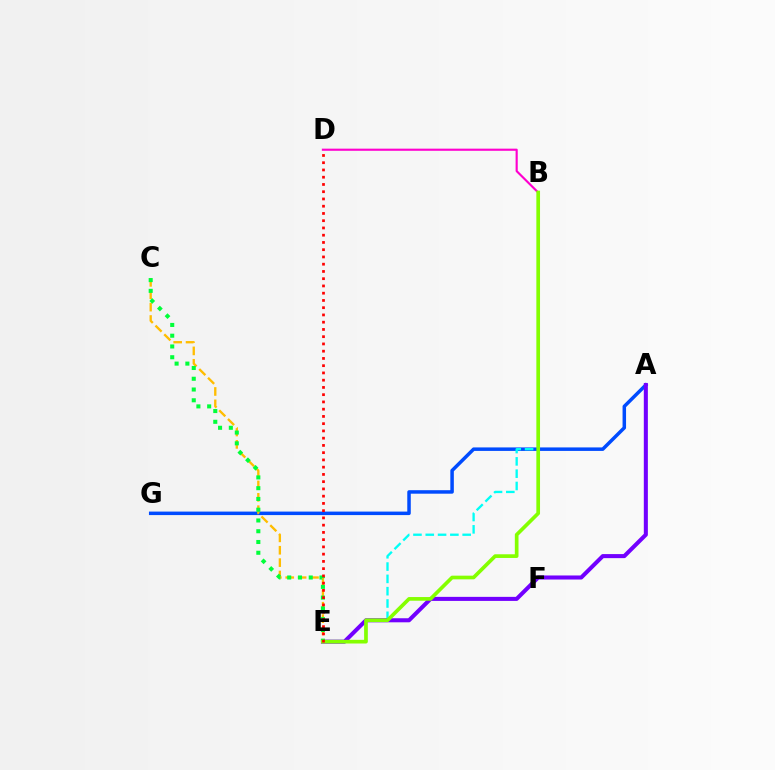{('A', 'G'): [{'color': '#004bff', 'line_style': 'solid', 'thickness': 2.52}], ('B', 'E'): [{'color': '#00fff6', 'line_style': 'dashed', 'thickness': 1.67}, {'color': '#84ff00', 'line_style': 'solid', 'thickness': 2.64}], ('A', 'E'): [{'color': '#7200ff', 'line_style': 'solid', 'thickness': 2.92}], ('B', 'D'): [{'color': '#ff00cf', 'line_style': 'solid', 'thickness': 1.54}], ('C', 'E'): [{'color': '#ffbd00', 'line_style': 'dashed', 'thickness': 1.68}, {'color': '#00ff39', 'line_style': 'dotted', 'thickness': 2.92}], ('D', 'E'): [{'color': '#ff0000', 'line_style': 'dotted', 'thickness': 1.97}]}